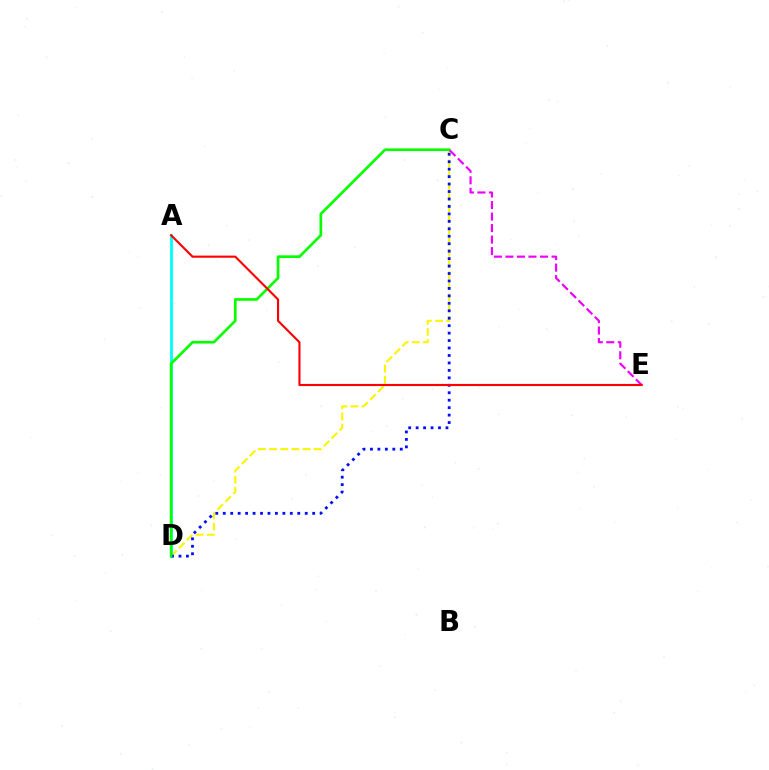{('C', 'D'): [{'color': '#fcf500', 'line_style': 'dashed', 'thickness': 1.52}, {'color': '#0010ff', 'line_style': 'dotted', 'thickness': 2.02}, {'color': '#08ff00', 'line_style': 'solid', 'thickness': 1.93}], ('A', 'D'): [{'color': '#00fff6', 'line_style': 'solid', 'thickness': 2.02}], ('C', 'E'): [{'color': '#ee00ff', 'line_style': 'dashed', 'thickness': 1.57}], ('A', 'E'): [{'color': '#ff0000', 'line_style': 'solid', 'thickness': 1.54}]}